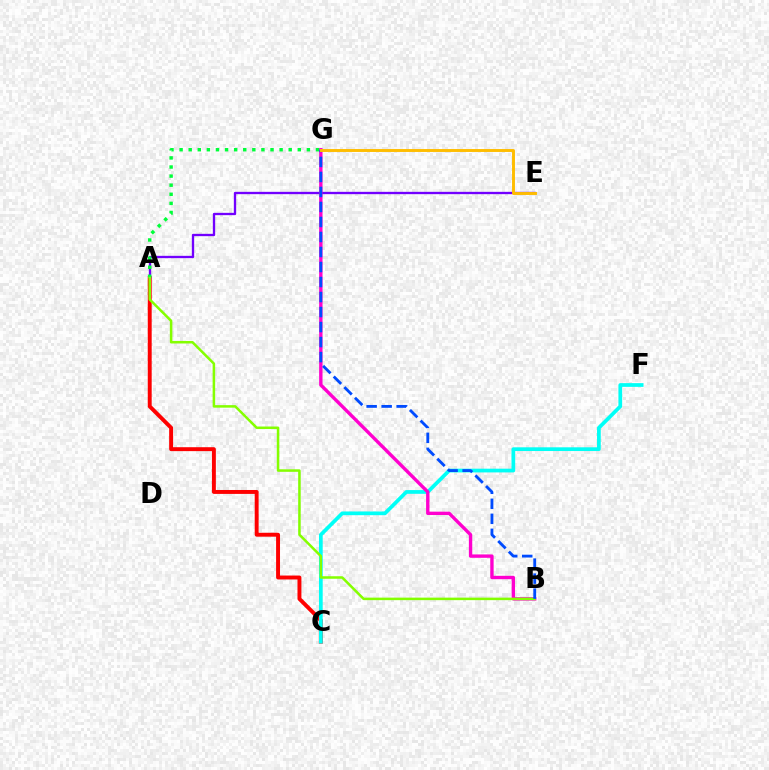{('A', 'C'): [{'color': '#ff0000', 'line_style': 'solid', 'thickness': 2.82}], ('C', 'F'): [{'color': '#00fff6', 'line_style': 'solid', 'thickness': 2.68}], ('A', 'E'): [{'color': '#7200ff', 'line_style': 'solid', 'thickness': 1.67}], ('B', 'G'): [{'color': '#ff00cf', 'line_style': 'solid', 'thickness': 2.43}, {'color': '#004bff', 'line_style': 'dashed', 'thickness': 2.04}], ('A', 'G'): [{'color': '#00ff39', 'line_style': 'dotted', 'thickness': 2.47}], ('A', 'B'): [{'color': '#84ff00', 'line_style': 'solid', 'thickness': 1.82}], ('E', 'G'): [{'color': '#ffbd00', 'line_style': 'solid', 'thickness': 2.11}]}